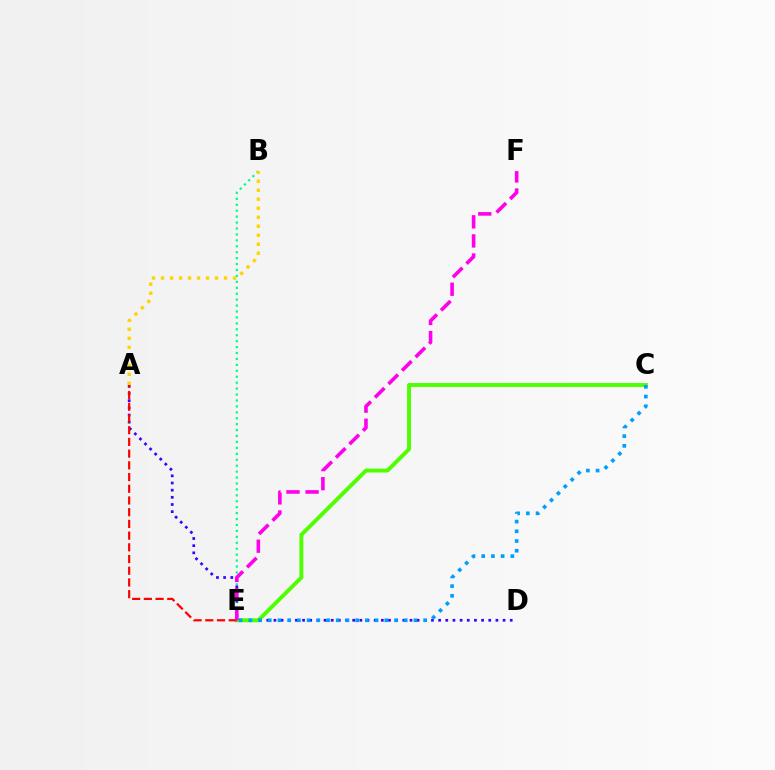{('B', 'E'): [{'color': '#00ff86', 'line_style': 'dotted', 'thickness': 1.61}], ('A', 'D'): [{'color': '#3700ff', 'line_style': 'dotted', 'thickness': 1.95}], ('C', 'E'): [{'color': '#4fff00', 'line_style': 'solid', 'thickness': 2.83}, {'color': '#009eff', 'line_style': 'dotted', 'thickness': 2.64}], ('A', 'E'): [{'color': '#ff0000', 'line_style': 'dashed', 'thickness': 1.59}], ('A', 'B'): [{'color': '#ffd500', 'line_style': 'dotted', 'thickness': 2.45}], ('E', 'F'): [{'color': '#ff00ed', 'line_style': 'dashed', 'thickness': 2.59}]}